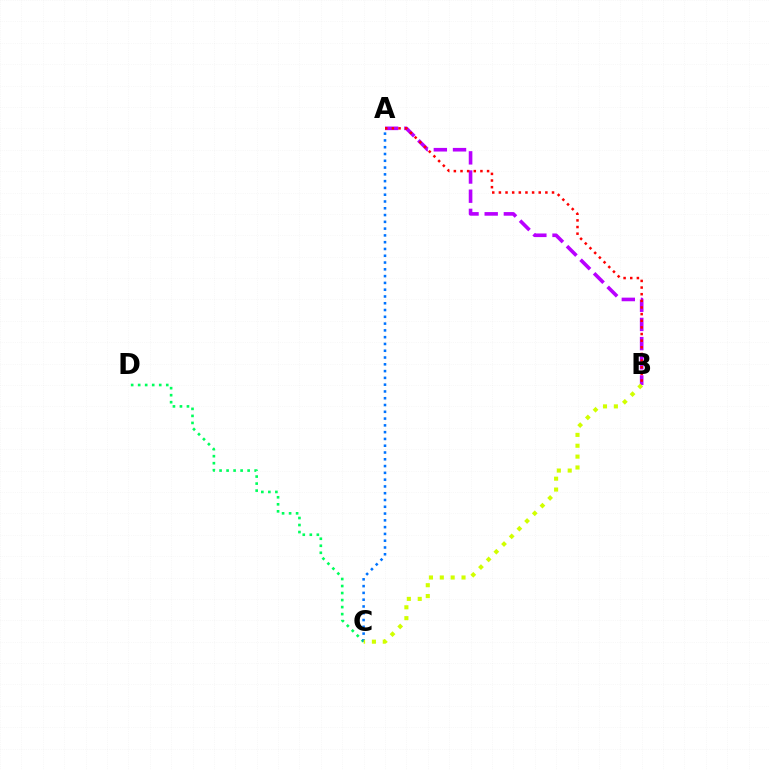{('A', 'B'): [{'color': '#b900ff', 'line_style': 'dashed', 'thickness': 2.6}, {'color': '#ff0000', 'line_style': 'dotted', 'thickness': 1.8}], ('C', 'D'): [{'color': '#00ff5c', 'line_style': 'dotted', 'thickness': 1.91}], ('A', 'C'): [{'color': '#0074ff', 'line_style': 'dotted', 'thickness': 1.84}], ('B', 'C'): [{'color': '#d1ff00', 'line_style': 'dotted', 'thickness': 2.95}]}